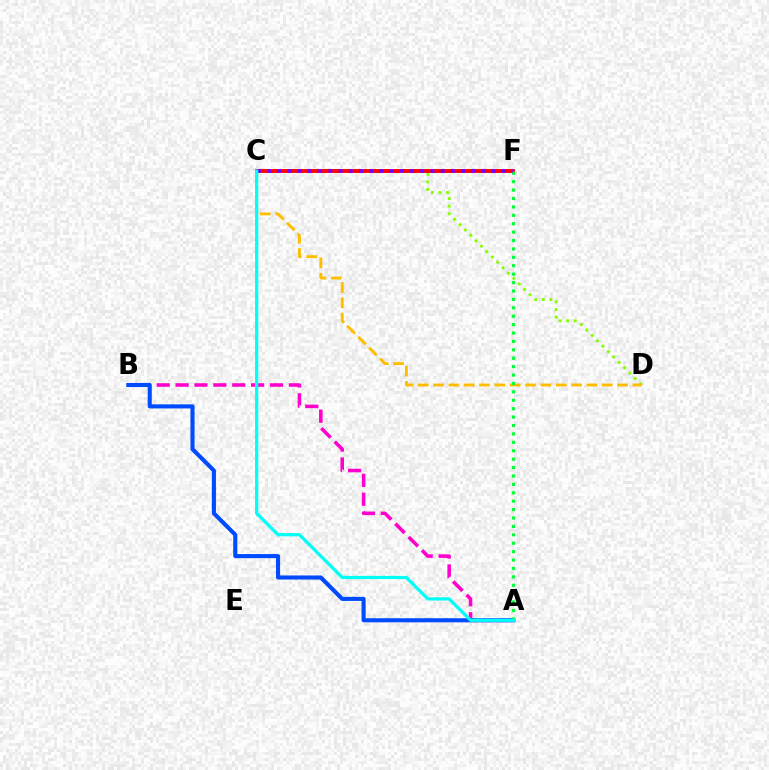{('C', 'D'): [{'color': '#84ff00', 'line_style': 'dotted', 'thickness': 2.07}, {'color': '#ffbd00', 'line_style': 'dashed', 'thickness': 2.08}], ('C', 'F'): [{'color': '#ff0000', 'line_style': 'solid', 'thickness': 2.8}, {'color': '#7200ff', 'line_style': 'dotted', 'thickness': 2.77}], ('A', 'B'): [{'color': '#ff00cf', 'line_style': 'dashed', 'thickness': 2.57}, {'color': '#004bff', 'line_style': 'solid', 'thickness': 2.95}], ('A', 'F'): [{'color': '#00ff39', 'line_style': 'dotted', 'thickness': 2.28}], ('A', 'C'): [{'color': '#00fff6', 'line_style': 'solid', 'thickness': 2.34}]}